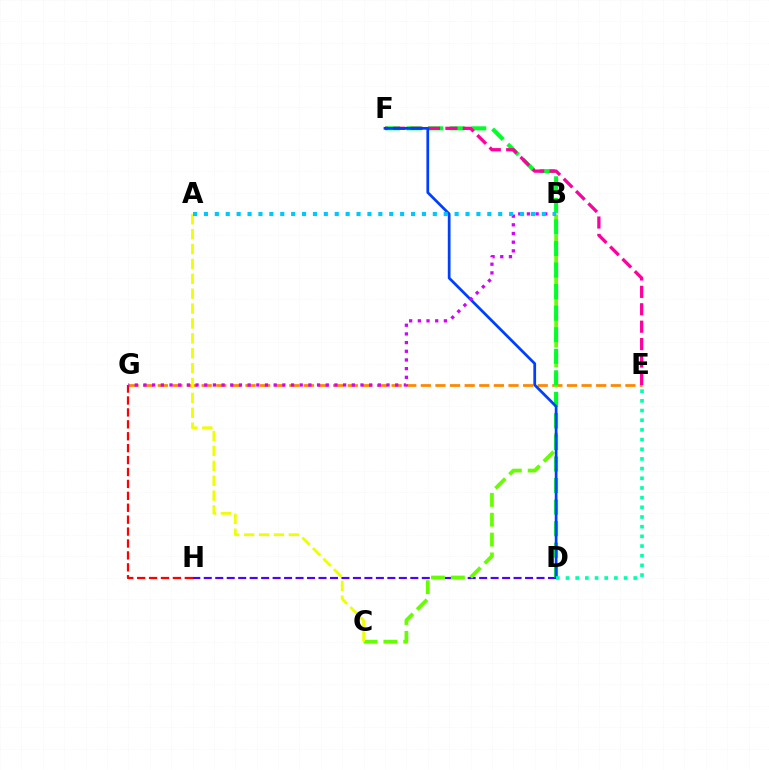{('E', 'G'): [{'color': '#ff8800', 'line_style': 'dashed', 'thickness': 1.99}], ('D', 'H'): [{'color': '#4f00ff', 'line_style': 'dashed', 'thickness': 1.56}], ('B', 'C'): [{'color': '#66ff00', 'line_style': 'dashed', 'thickness': 2.7}], ('D', 'F'): [{'color': '#00ff27', 'line_style': 'dashed', 'thickness': 2.93}, {'color': '#003fff', 'line_style': 'solid', 'thickness': 1.97}], ('E', 'F'): [{'color': '#ff00a0', 'line_style': 'dashed', 'thickness': 2.37}], ('G', 'H'): [{'color': '#ff0000', 'line_style': 'dashed', 'thickness': 1.62}], ('A', 'C'): [{'color': '#eeff00', 'line_style': 'dashed', 'thickness': 2.02}], ('B', 'G'): [{'color': '#d600ff', 'line_style': 'dotted', 'thickness': 2.36}], ('D', 'E'): [{'color': '#00ffaf', 'line_style': 'dotted', 'thickness': 2.63}], ('A', 'B'): [{'color': '#00c7ff', 'line_style': 'dotted', 'thickness': 2.96}]}